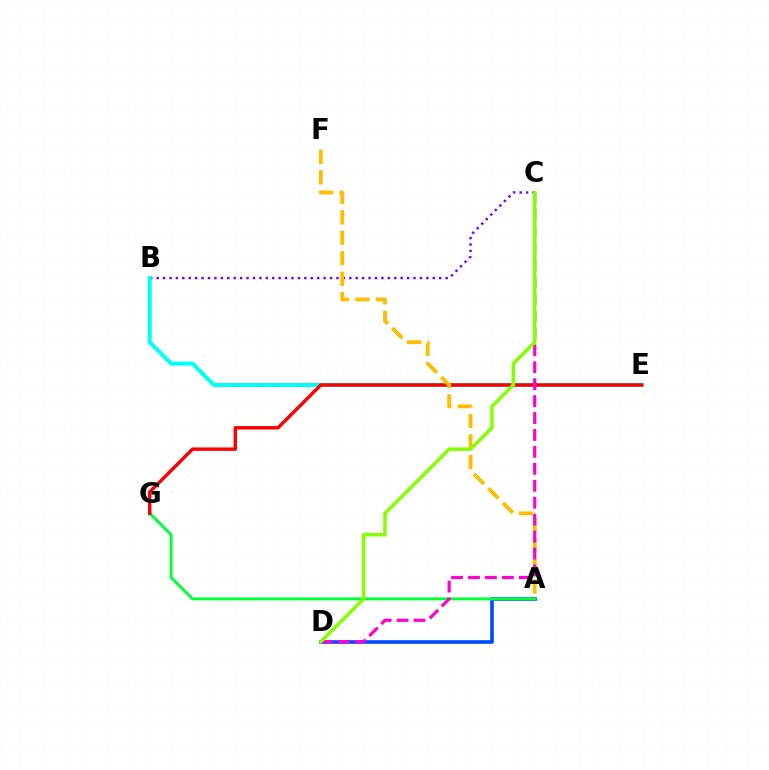{('A', 'D'): [{'color': '#004bff', 'line_style': 'solid', 'thickness': 2.61}], ('B', 'C'): [{'color': '#7200ff', 'line_style': 'dotted', 'thickness': 1.74}], ('A', 'G'): [{'color': '#00ff39', 'line_style': 'solid', 'thickness': 2.11}], ('B', 'E'): [{'color': '#00fff6', 'line_style': 'solid', 'thickness': 2.87}], ('E', 'G'): [{'color': '#ff0000', 'line_style': 'solid', 'thickness': 2.47}], ('A', 'F'): [{'color': '#ffbd00', 'line_style': 'dashed', 'thickness': 2.78}], ('C', 'D'): [{'color': '#ff00cf', 'line_style': 'dashed', 'thickness': 2.3}, {'color': '#84ff00', 'line_style': 'solid', 'thickness': 2.52}]}